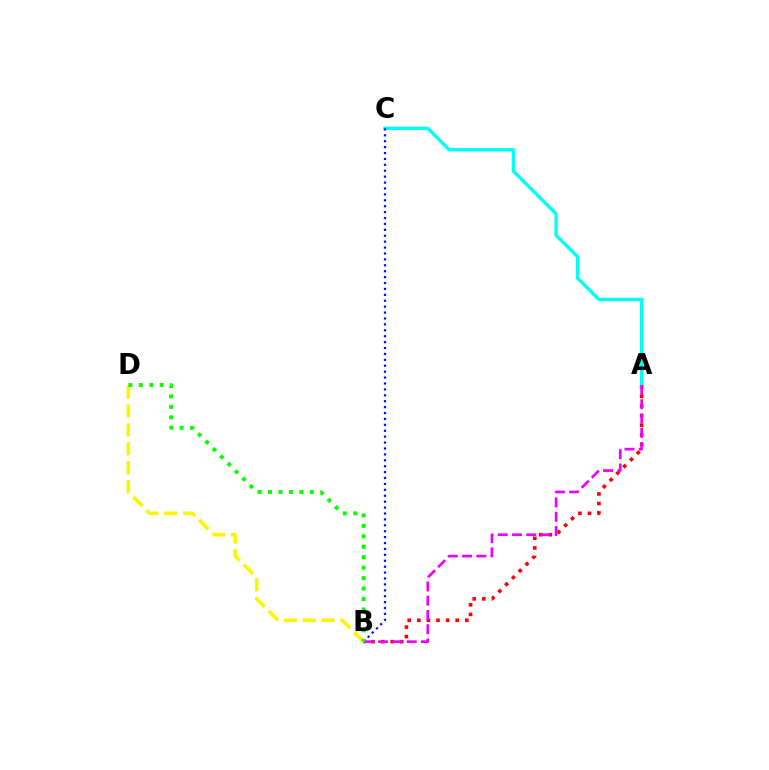{('A', 'B'): [{'color': '#ff0000', 'line_style': 'dotted', 'thickness': 2.61}, {'color': '#ee00ff', 'line_style': 'dashed', 'thickness': 1.94}], ('A', 'C'): [{'color': '#00fff6', 'line_style': 'solid', 'thickness': 2.45}], ('B', 'C'): [{'color': '#0010ff', 'line_style': 'dotted', 'thickness': 1.61}], ('B', 'D'): [{'color': '#fcf500', 'line_style': 'dashed', 'thickness': 2.57}, {'color': '#08ff00', 'line_style': 'dotted', 'thickness': 2.84}]}